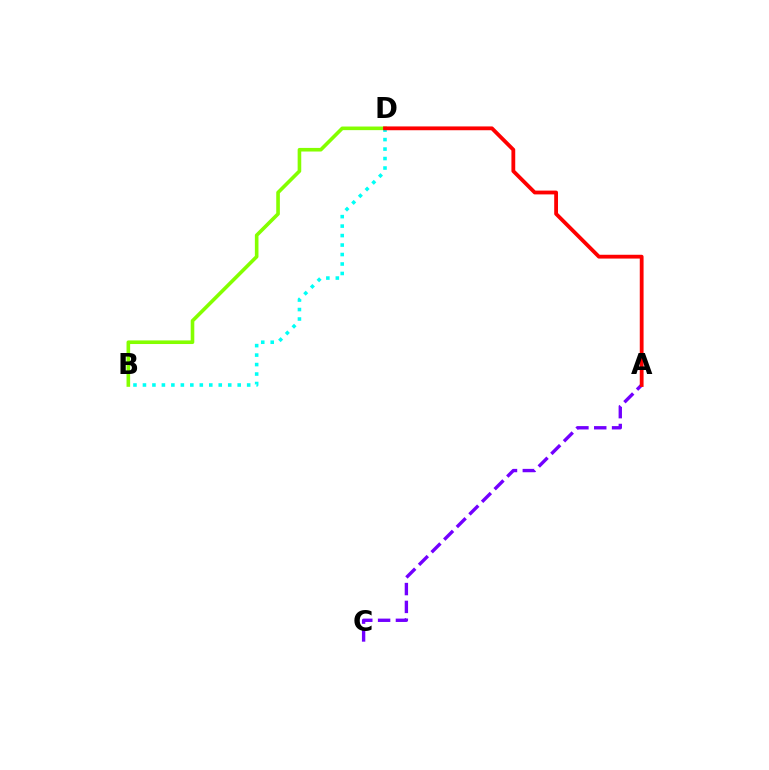{('A', 'C'): [{'color': '#7200ff', 'line_style': 'dashed', 'thickness': 2.42}], ('B', 'D'): [{'color': '#84ff00', 'line_style': 'solid', 'thickness': 2.6}, {'color': '#00fff6', 'line_style': 'dotted', 'thickness': 2.57}], ('A', 'D'): [{'color': '#ff0000', 'line_style': 'solid', 'thickness': 2.74}]}